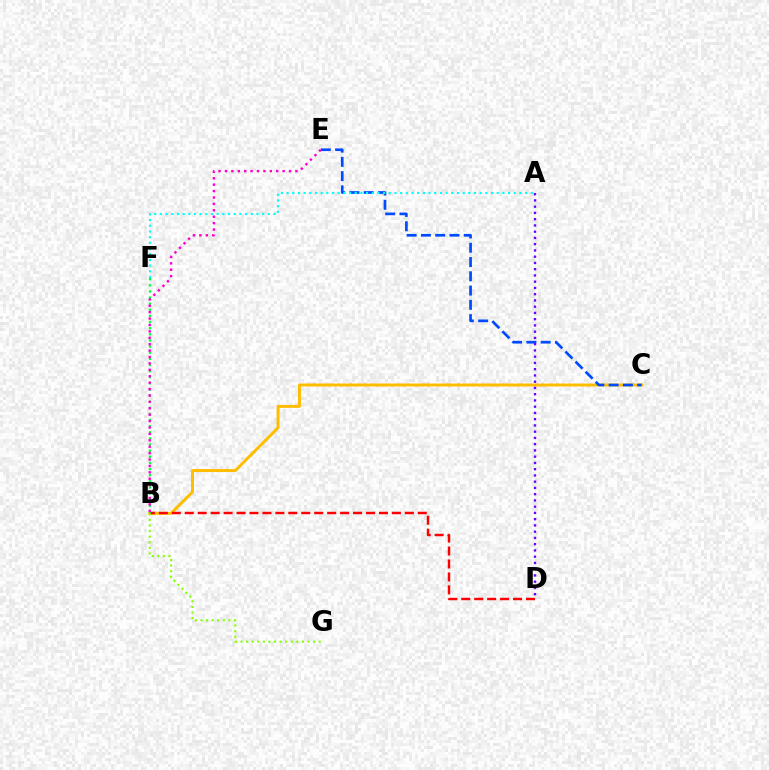{('B', 'C'): [{'color': '#ffbd00', 'line_style': 'solid', 'thickness': 2.13}], ('C', 'E'): [{'color': '#004bff', 'line_style': 'dashed', 'thickness': 1.94}], ('B', 'D'): [{'color': '#ff0000', 'line_style': 'dashed', 'thickness': 1.76}], ('B', 'G'): [{'color': '#84ff00', 'line_style': 'dotted', 'thickness': 1.52}], ('B', 'F'): [{'color': '#00ff39', 'line_style': 'dotted', 'thickness': 1.66}], ('A', 'F'): [{'color': '#00fff6', 'line_style': 'dotted', 'thickness': 1.54}], ('A', 'D'): [{'color': '#7200ff', 'line_style': 'dotted', 'thickness': 1.7}], ('B', 'E'): [{'color': '#ff00cf', 'line_style': 'dotted', 'thickness': 1.74}]}